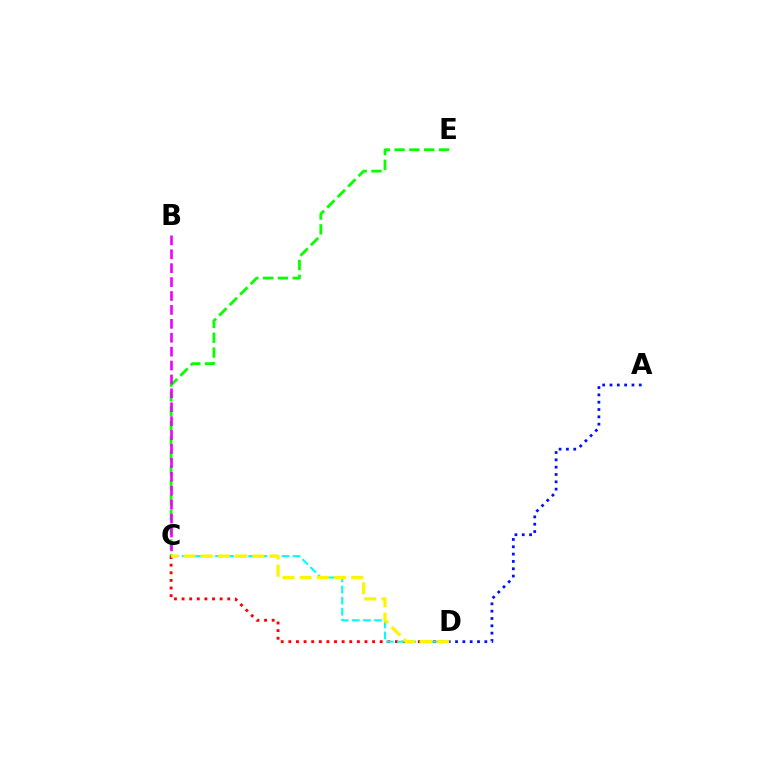{('C', 'E'): [{'color': '#08ff00', 'line_style': 'dashed', 'thickness': 2.01}], ('C', 'D'): [{'color': '#ff0000', 'line_style': 'dotted', 'thickness': 2.07}, {'color': '#00fff6', 'line_style': 'dashed', 'thickness': 1.51}, {'color': '#fcf500', 'line_style': 'dashed', 'thickness': 2.34}], ('B', 'C'): [{'color': '#ee00ff', 'line_style': 'dashed', 'thickness': 1.89}], ('A', 'D'): [{'color': '#0010ff', 'line_style': 'dotted', 'thickness': 1.99}]}